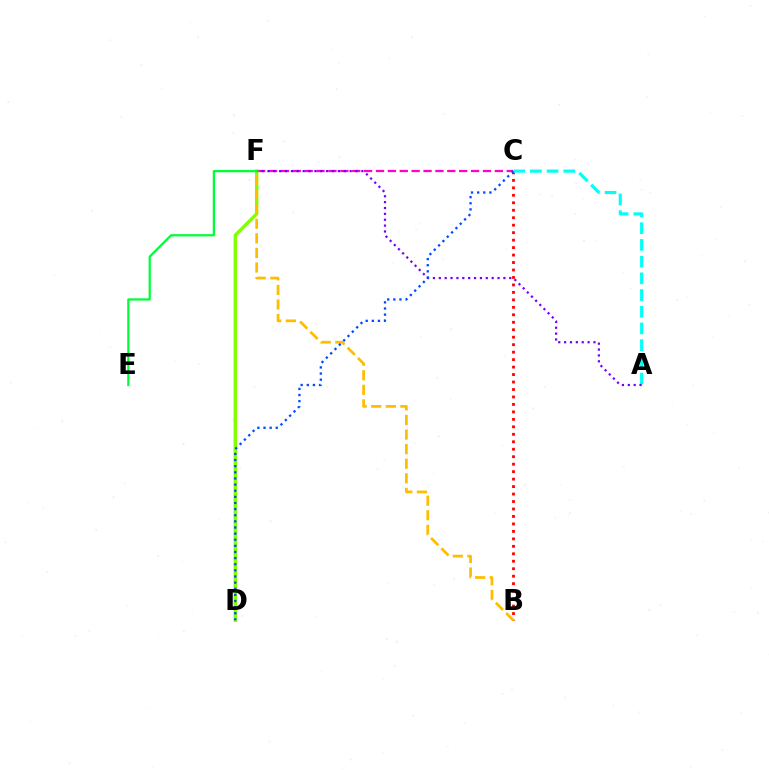{('B', 'C'): [{'color': '#ff0000', 'line_style': 'dotted', 'thickness': 2.03}], ('C', 'F'): [{'color': '#ff00cf', 'line_style': 'dashed', 'thickness': 1.61}], ('A', 'C'): [{'color': '#00fff6', 'line_style': 'dashed', 'thickness': 2.27}], ('D', 'F'): [{'color': '#84ff00', 'line_style': 'solid', 'thickness': 2.48}], ('A', 'F'): [{'color': '#7200ff', 'line_style': 'dotted', 'thickness': 1.6}], ('B', 'F'): [{'color': '#ffbd00', 'line_style': 'dashed', 'thickness': 1.98}], ('C', 'D'): [{'color': '#004bff', 'line_style': 'dotted', 'thickness': 1.66}], ('E', 'F'): [{'color': '#00ff39', 'line_style': 'solid', 'thickness': 1.62}]}